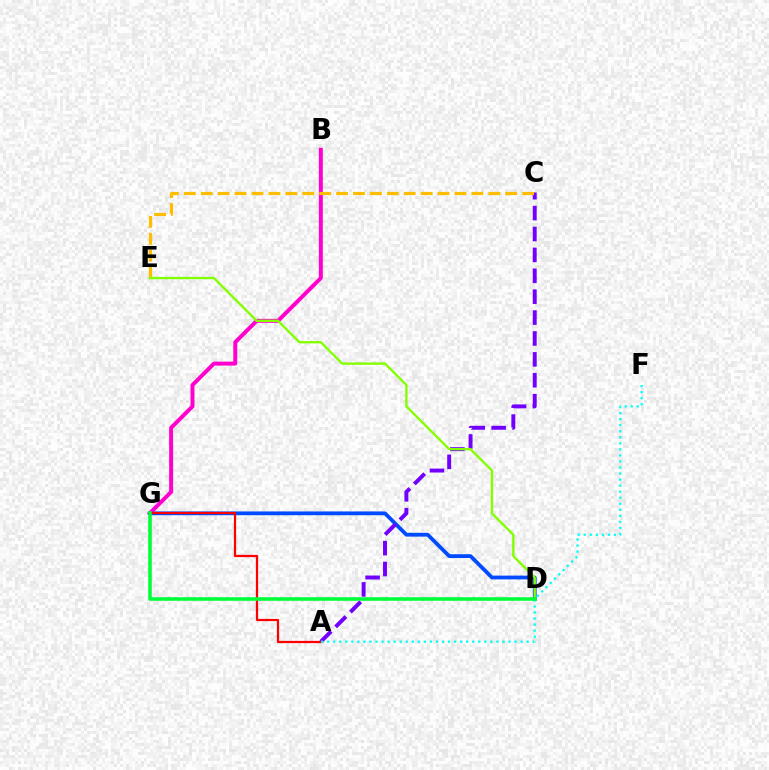{('D', 'G'): [{'color': '#004bff', 'line_style': 'solid', 'thickness': 2.73}, {'color': '#00ff39', 'line_style': 'solid', 'thickness': 2.57}], ('A', 'C'): [{'color': '#7200ff', 'line_style': 'dashed', 'thickness': 2.84}], ('B', 'G'): [{'color': '#ff00cf', 'line_style': 'solid', 'thickness': 2.86}], ('A', 'G'): [{'color': '#ff0000', 'line_style': 'solid', 'thickness': 1.61}], ('A', 'F'): [{'color': '#00fff6', 'line_style': 'dotted', 'thickness': 1.64}], ('C', 'E'): [{'color': '#ffbd00', 'line_style': 'dashed', 'thickness': 2.3}], ('D', 'E'): [{'color': '#84ff00', 'line_style': 'solid', 'thickness': 1.69}]}